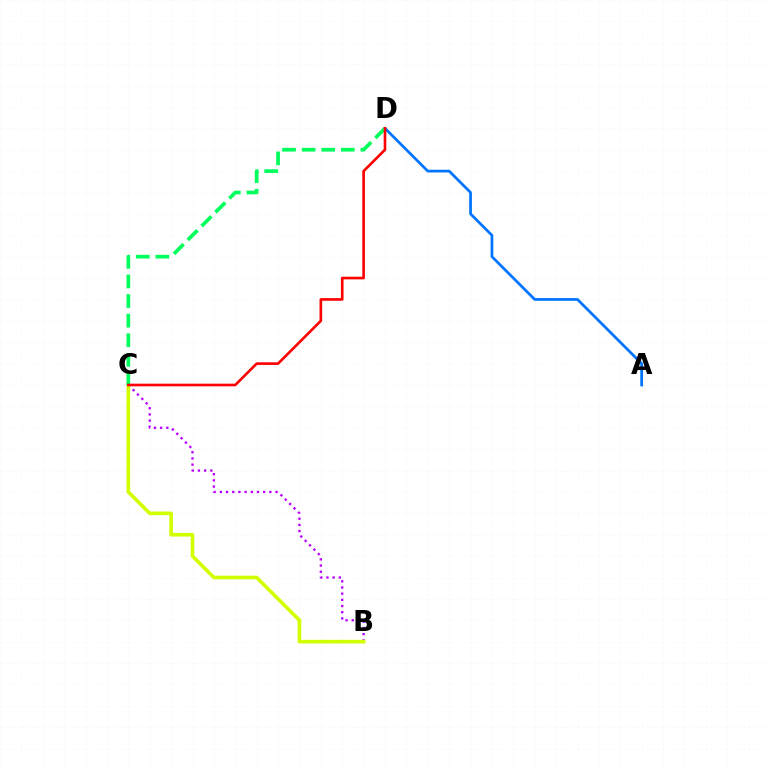{('B', 'C'): [{'color': '#b900ff', 'line_style': 'dotted', 'thickness': 1.68}, {'color': '#d1ff00', 'line_style': 'solid', 'thickness': 2.63}], ('A', 'D'): [{'color': '#0074ff', 'line_style': 'solid', 'thickness': 1.97}], ('C', 'D'): [{'color': '#00ff5c', 'line_style': 'dashed', 'thickness': 2.66}, {'color': '#ff0000', 'line_style': 'solid', 'thickness': 1.91}]}